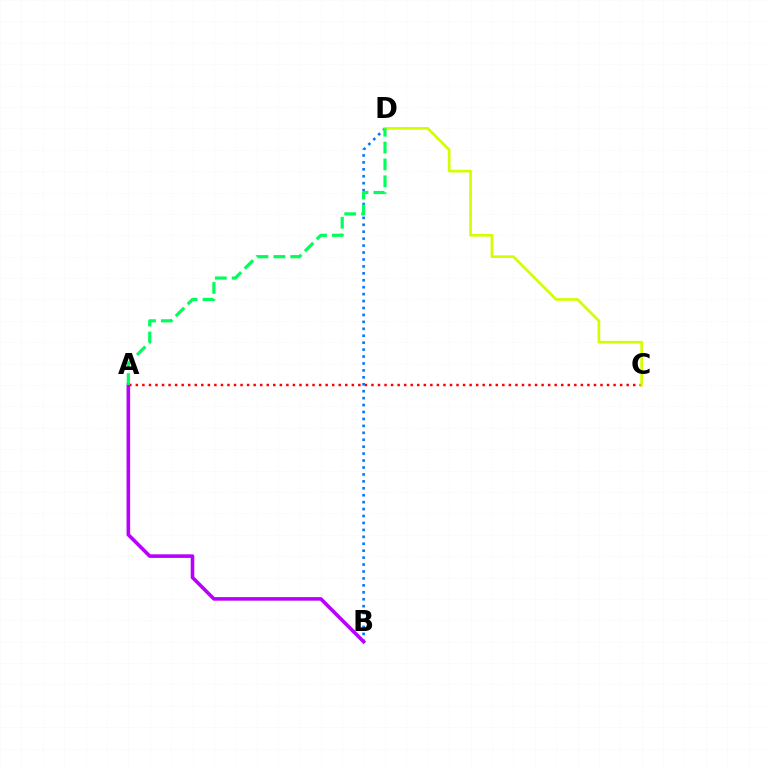{('A', 'C'): [{'color': '#ff0000', 'line_style': 'dotted', 'thickness': 1.78}], ('B', 'D'): [{'color': '#0074ff', 'line_style': 'dotted', 'thickness': 1.88}], ('C', 'D'): [{'color': '#d1ff00', 'line_style': 'solid', 'thickness': 1.94}], ('A', 'B'): [{'color': '#b900ff', 'line_style': 'solid', 'thickness': 2.58}], ('A', 'D'): [{'color': '#00ff5c', 'line_style': 'dashed', 'thickness': 2.29}]}